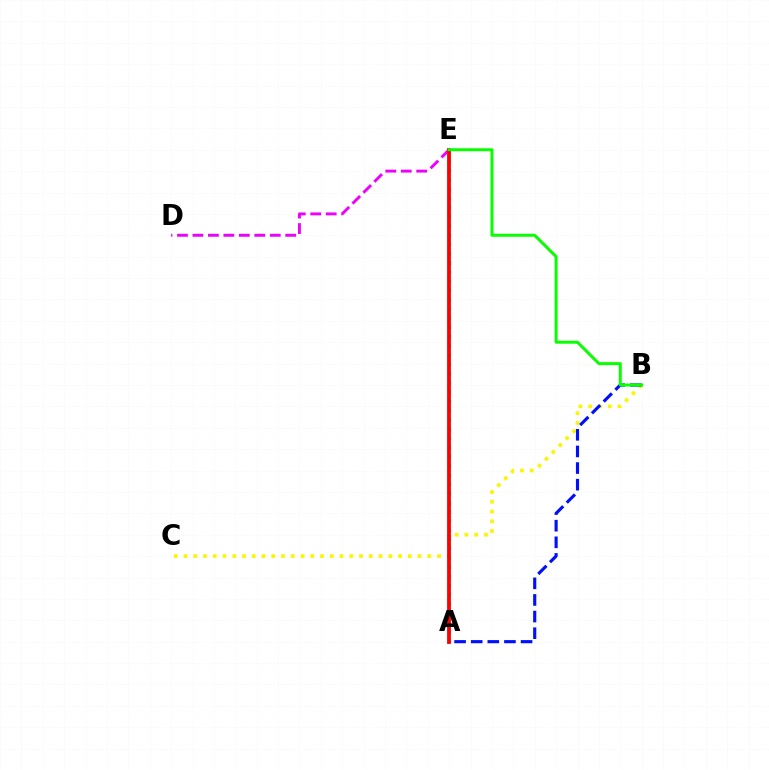{('D', 'E'): [{'color': '#ee00ff', 'line_style': 'dashed', 'thickness': 2.1}], ('B', 'C'): [{'color': '#fcf500', 'line_style': 'dotted', 'thickness': 2.65}], ('A', 'E'): [{'color': '#00fff6', 'line_style': 'dotted', 'thickness': 2.51}, {'color': '#ff0000', 'line_style': 'solid', 'thickness': 2.73}], ('A', 'B'): [{'color': '#0010ff', 'line_style': 'dashed', 'thickness': 2.26}], ('B', 'E'): [{'color': '#08ff00', 'line_style': 'solid', 'thickness': 2.14}]}